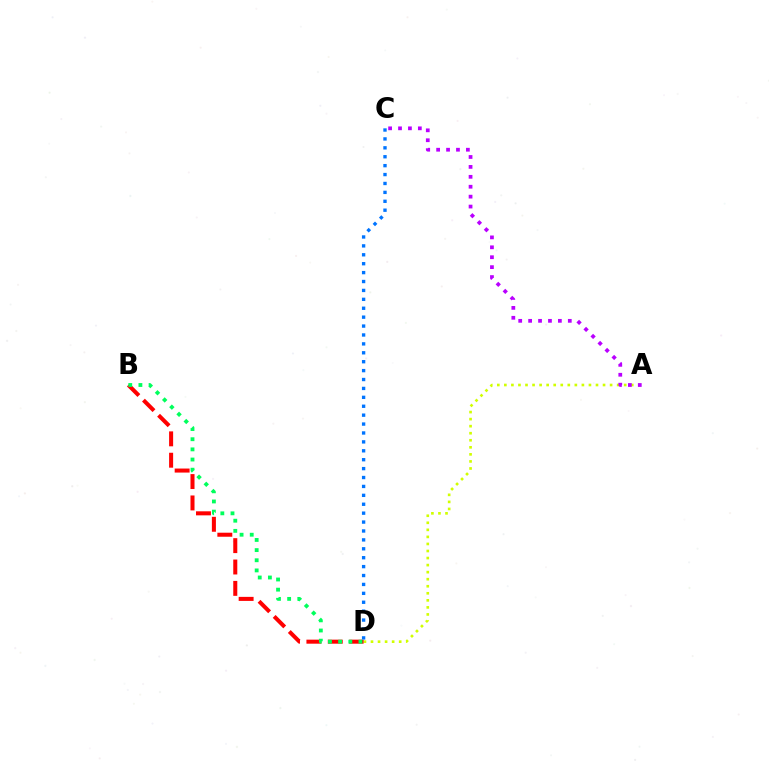{('A', 'D'): [{'color': '#d1ff00', 'line_style': 'dotted', 'thickness': 1.92}], ('A', 'C'): [{'color': '#b900ff', 'line_style': 'dotted', 'thickness': 2.69}], ('B', 'D'): [{'color': '#ff0000', 'line_style': 'dashed', 'thickness': 2.9}, {'color': '#00ff5c', 'line_style': 'dotted', 'thickness': 2.76}], ('C', 'D'): [{'color': '#0074ff', 'line_style': 'dotted', 'thickness': 2.42}]}